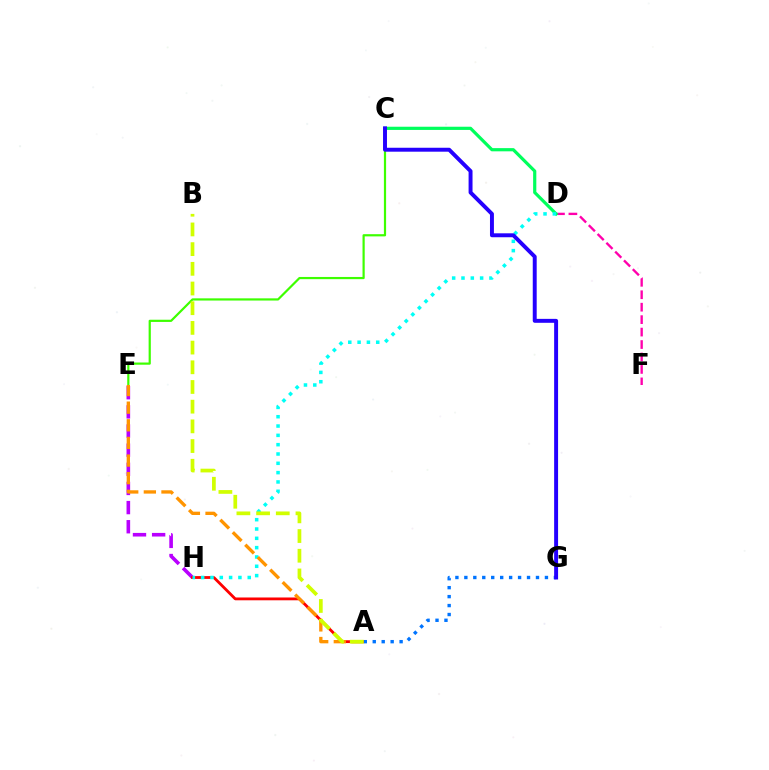{('D', 'F'): [{'color': '#ff00ac', 'line_style': 'dashed', 'thickness': 1.69}], ('C', 'D'): [{'color': '#00ff5c', 'line_style': 'solid', 'thickness': 2.3}], ('C', 'E'): [{'color': '#3dff00', 'line_style': 'solid', 'thickness': 1.58}], ('E', 'H'): [{'color': '#b900ff', 'line_style': 'dashed', 'thickness': 2.6}], ('A', 'H'): [{'color': '#ff0000', 'line_style': 'solid', 'thickness': 2.02}], ('A', 'G'): [{'color': '#0074ff', 'line_style': 'dotted', 'thickness': 2.43}], ('D', 'H'): [{'color': '#00fff6', 'line_style': 'dotted', 'thickness': 2.53}], ('A', 'E'): [{'color': '#ff9400', 'line_style': 'dashed', 'thickness': 2.4}], ('C', 'G'): [{'color': '#2500ff', 'line_style': 'solid', 'thickness': 2.83}], ('A', 'B'): [{'color': '#d1ff00', 'line_style': 'dashed', 'thickness': 2.68}]}